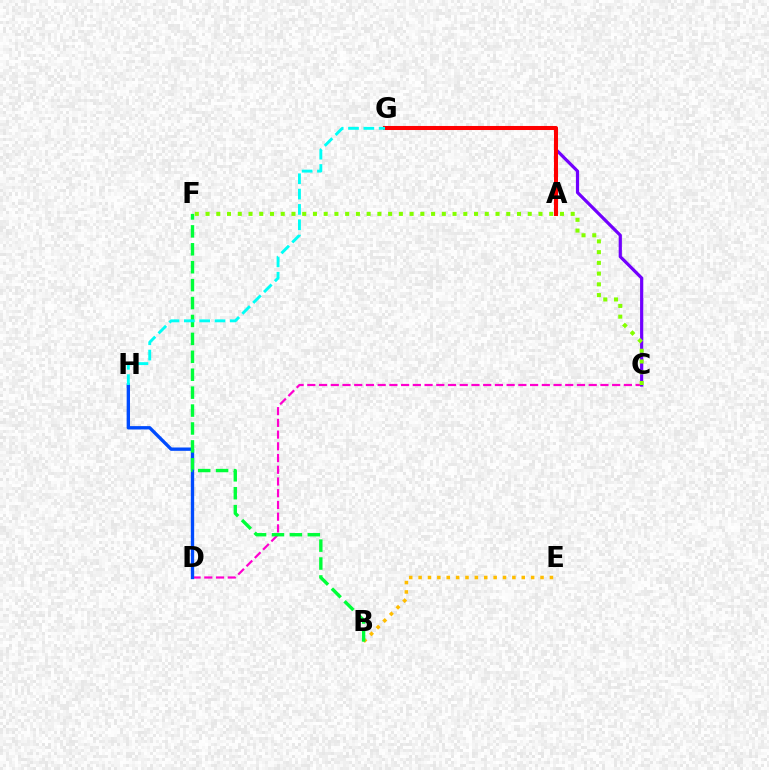{('C', 'D'): [{'color': '#ff00cf', 'line_style': 'dashed', 'thickness': 1.59}], ('C', 'G'): [{'color': '#7200ff', 'line_style': 'solid', 'thickness': 2.3}], ('D', 'H'): [{'color': '#004bff', 'line_style': 'solid', 'thickness': 2.4}], ('B', 'E'): [{'color': '#ffbd00', 'line_style': 'dotted', 'thickness': 2.55}], ('A', 'G'): [{'color': '#ff0000', 'line_style': 'solid', 'thickness': 2.91}], ('B', 'F'): [{'color': '#00ff39', 'line_style': 'dashed', 'thickness': 2.43}], ('C', 'F'): [{'color': '#84ff00', 'line_style': 'dotted', 'thickness': 2.92}], ('G', 'H'): [{'color': '#00fff6', 'line_style': 'dashed', 'thickness': 2.08}]}